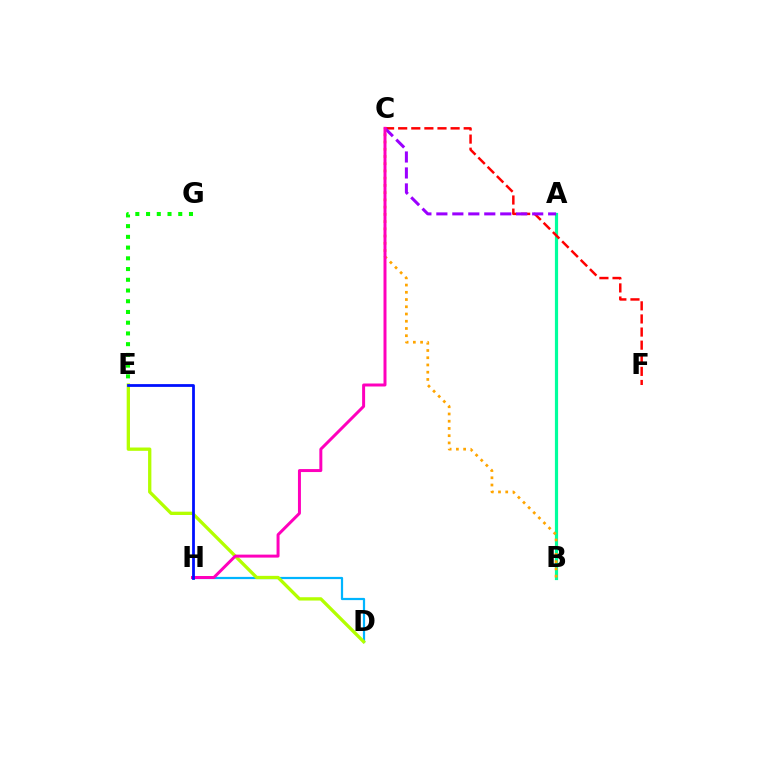{('A', 'B'): [{'color': '#00ff9d', 'line_style': 'solid', 'thickness': 2.29}], ('E', 'G'): [{'color': '#08ff00', 'line_style': 'dotted', 'thickness': 2.92}], ('B', 'C'): [{'color': '#ffa500', 'line_style': 'dotted', 'thickness': 1.97}], ('D', 'H'): [{'color': '#00b5ff', 'line_style': 'solid', 'thickness': 1.6}], ('C', 'F'): [{'color': '#ff0000', 'line_style': 'dashed', 'thickness': 1.78}], ('A', 'C'): [{'color': '#9b00ff', 'line_style': 'dashed', 'thickness': 2.17}], ('D', 'E'): [{'color': '#b3ff00', 'line_style': 'solid', 'thickness': 2.38}], ('C', 'H'): [{'color': '#ff00bd', 'line_style': 'solid', 'thickness': 2.15}], ('E', 'H'): [{'color': '#0010ff', 'line_style': 'solid', 'thickness': 2.0}]}